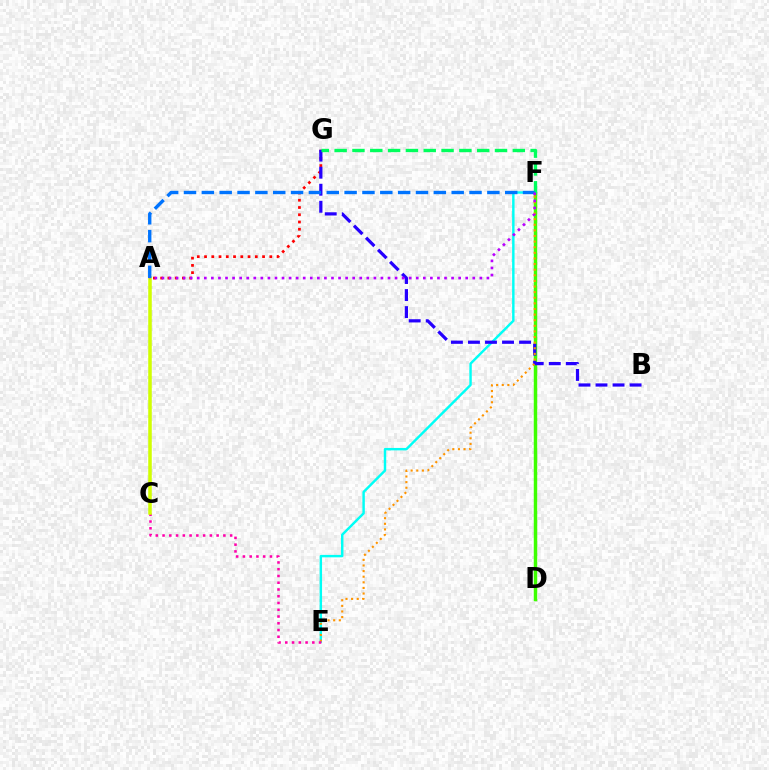{('E', 'F'): [{'color': '#00fff6', 'line_style': 'solid', 'thickness': 1.75}, {'color': '#ff9400', 'line_style': 'dotted', 'thickness': 1.53}], ('D', 'F'): [{'color': '#3dff00', 'line_style': 'solid', 'thickness': 2.49}], ('A', 'G'): [{'color': '#ff0000', 'line_style': 'dotted', 'thickness': 1.97}], ('B', 'G'): [{'color': '#2500ff', 'line_style': 'dashed', 'thickness': 2.31}], ('F', 'G'): [{'color': '#00ff5c', 'line_style': 'dashed', 'thickness': 2.42}], ('C', 'E'): [{'color': '#ff00ac', 'line_style': 'dotted', 'thickness': 1.84}], ('A', 'C'): [{'color': '#d1ff00', 'line_style': 'solid', 'thickness': 2.54}], ('A', 'F'): [{'color': '#0074ff', 'line_style': 'dashed', 'thickness': 2.42}, {'color': '#b900ff', 'line_style': 'dotted', 'thickness': 1.92}]}